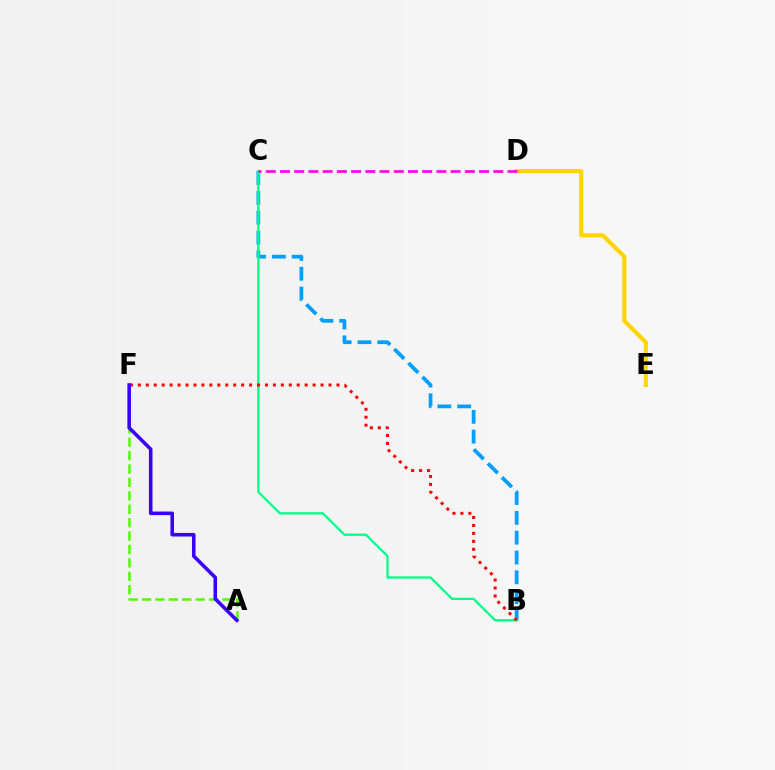{('B', 'C'): [{'color': '#009eff', 'line_style': 'dashed', 'thickness': 2.69}, {'color': '#00ff86', 'line_style': 'solid', 'thickness': 1.63}], ('B', 'F'): [{'color': '#ff0000', 'line_style': 'dotted', 'thickness': 2.16}], ('A', 'F'): [{'color': '#4fff00', 'line_style': 'dashed', 'thickness': 1.82}, {'color': '#3700ff', 'line_style': 'solid', 'thickness': 2.57}], ('D', 'E'): [{'color': '#ffd500', 'line_style': 'solid', 'thickness': 3.0}], ('C', 'D'): [{'color': '#ff00ed', 'line_style': 'dashed', 'thickness': 1.93}]}